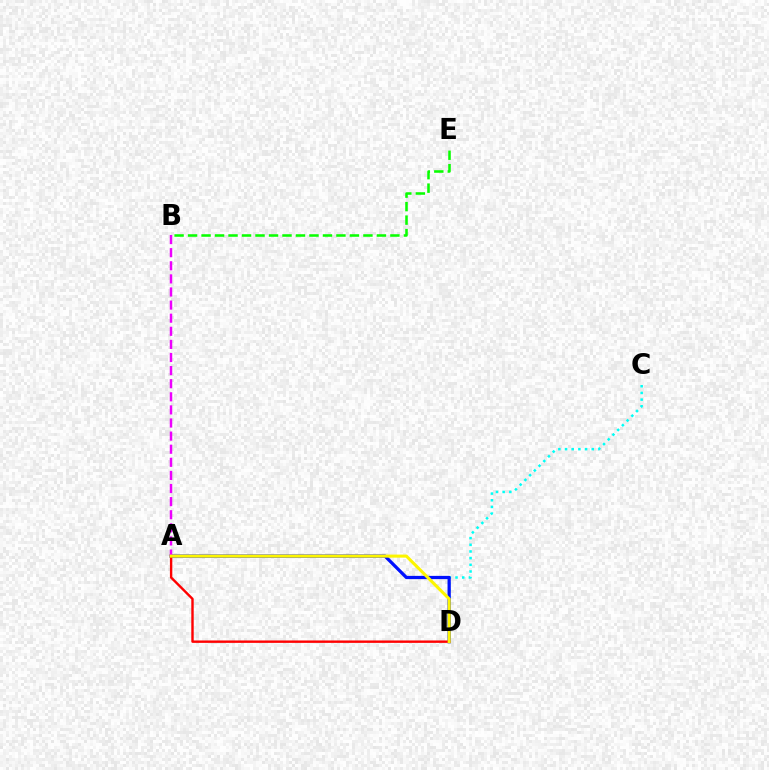{('C', 'D'): [{'color': '#00fff6', 'line_style': 'dotted', 'thickness': 1.81}], ('A', 'D'): [{'color': '#0010ff', 'line_style': 'solid', 'thickness': 2.34}, {'color': '#ff0000', 'line_style': 'solid', 'thickness': 1.73}, {'color': '#fcf500', 'line_style': 'solid', 'thickness': 2.21}], ('A', 'B'): [{'color': '#ee00ff', 'line_style': 'dashed', 'thickness': 1.78}], ('B', 'E'): [{'color': '#08ff00', 'line_style': 'dashed', 'thickness': 1.83}]}